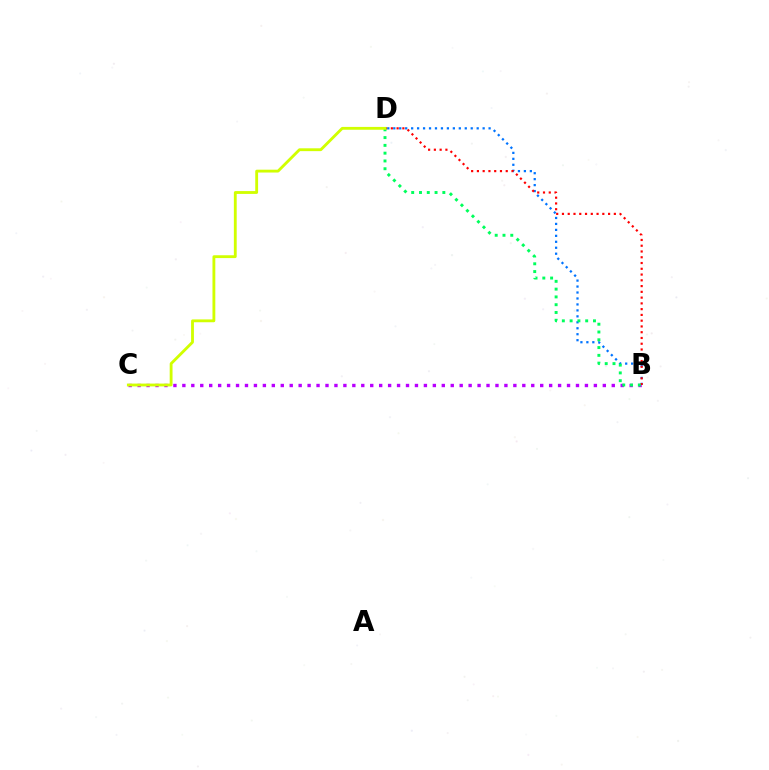{('B', 'D'): [{'color': '#0074ff', 'line_style': 'dotted', 'thickness': 1.62}, {'color': '#ff0000', 'line_style': 'dotted', 'thickness': 1.57}, {'color': '#00ff5c', 'line_style': 'dotted', 'thickness': 2.12}], ('B', 'C'): [{'color': '#b900ff', 'line_style': 'dotted', 'thickness': 2.43}], ('C', 'D'): [{'color': '#d1ff00', 'line_style': 'solid', 'thickness': 2.04}]}